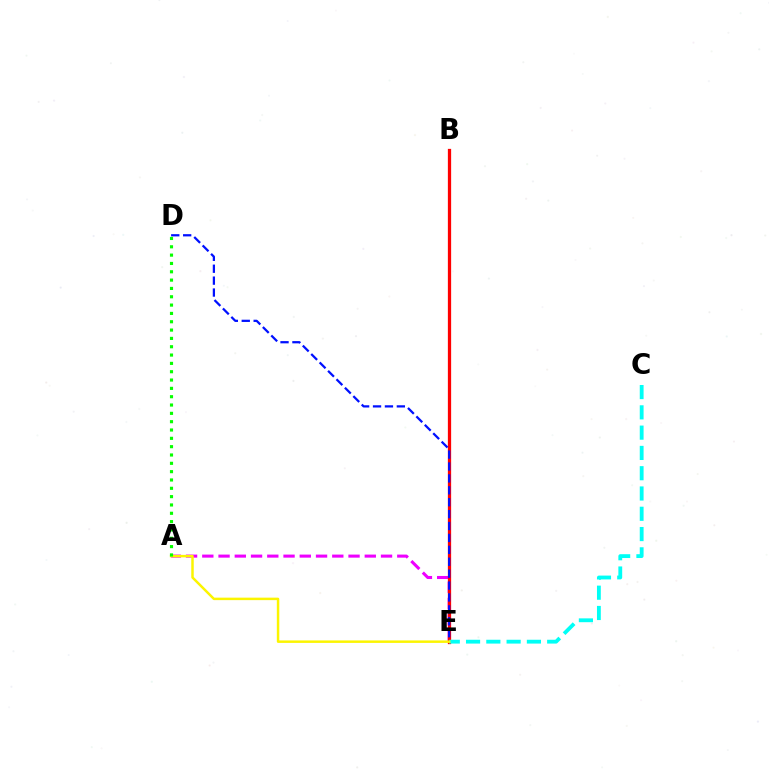{('A', 'E'): [{'color': '#ee00ff', 'line_style': 'dashed', 'thickness': 2.21}, {'color': '#fcf500', 'line_style': 'solid', 'thickness': 1.79}], ('B', 'E'): [{'color': '#ff0000', 'line_style': 'solid', 'thickness': 2.35}], ('D', 'E'): [{'color': '#0010ff', 'line_style': 'dashed', 'thickness': 1.62}], ('C', 'E'): [{'color': '#00fff6', 'line_style': 'dashed', 'thickness': 2.76}], ('A', 'D'): [{'color': '#08ff00', 'line_style': 'dotted', 'thickness': 2.26}]}